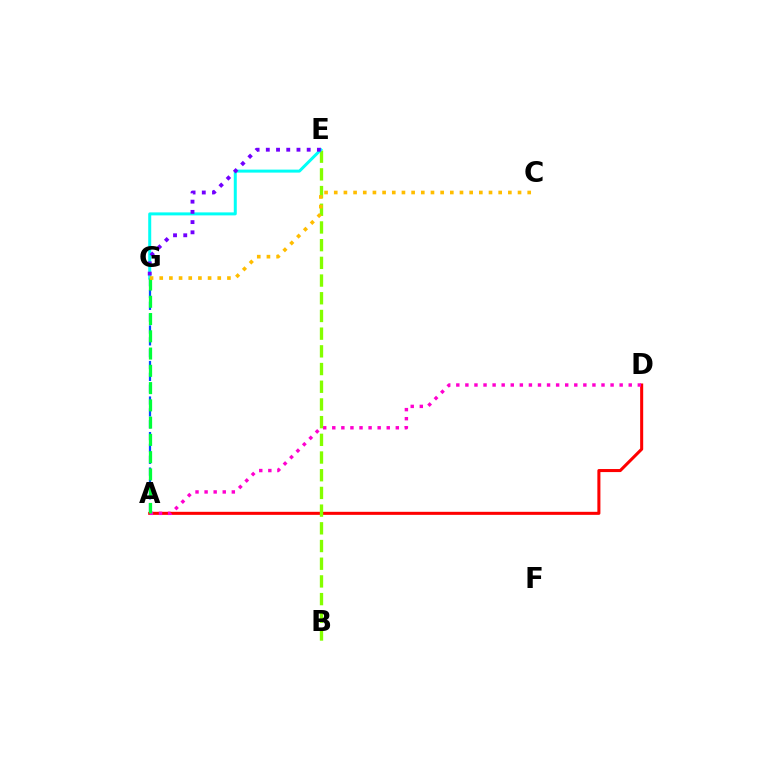{('A', 'D'): [{'color': '#ff0000', 'line_style': 'solid', 'thickness': 2.19}, {'color': '#ff00cf', 'line_style': 'dotted', 'thickness': 2.47}], ('A', 'G'): [{'color': '#004bff', 'line_style': 'dashed', 'thickness': 1.61}, {'color': '#00ff39', 'line_style': 'dashed', 'thickness': 2.35}], ('B', 'E'): [{'color': '#84ff00', 'line_style': 'dashed', 'thickness': 2.4}], ('E', 'G'): [{'color': '#00fff6', 'line_style': 'solid', 'thickness': 2.16}, {'color': '#7200ff', 'line_style': 'dotted', 'thickness': 2.78}], ('C', 'G'): [{'color': '#ffbd00', 'line_style': 'dotted', 'thickness': 2.63}]}